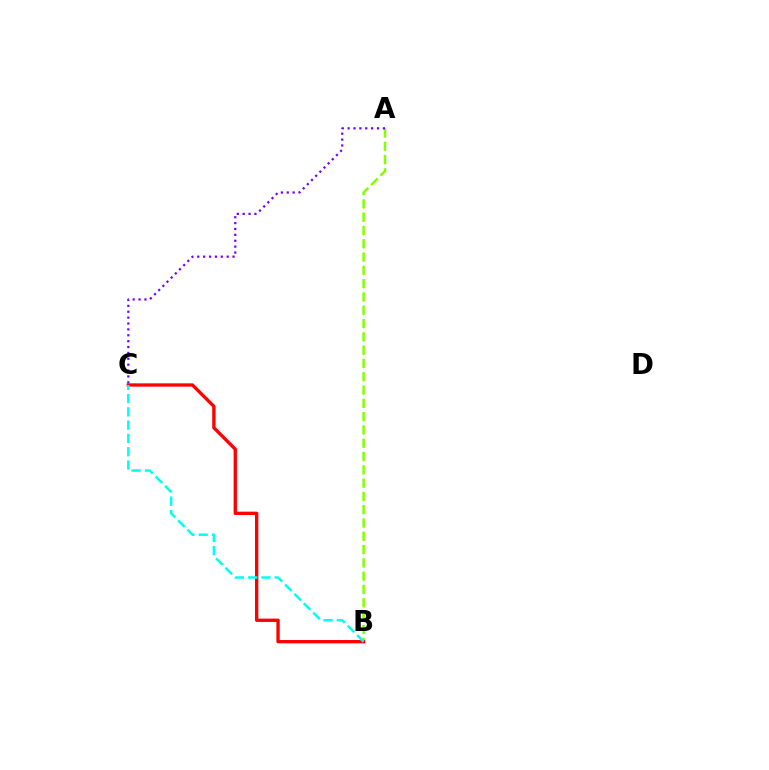{('A', 'B'): [{'color': '#84ff00', 'line_style': 'dashed', 'thickness': 1.81}], ('B', 'C'): [{'color': '#ff0000', 'line_style': 'solid', 'thickness': 2.4}, {'color': '#00fff6', 'line_style': 'dashed', 'thickness': 1.8}], ('A', 'C'): [{'color': '#7200ff', 'line_style': 'dotted', 'thickness': 1.6}]}